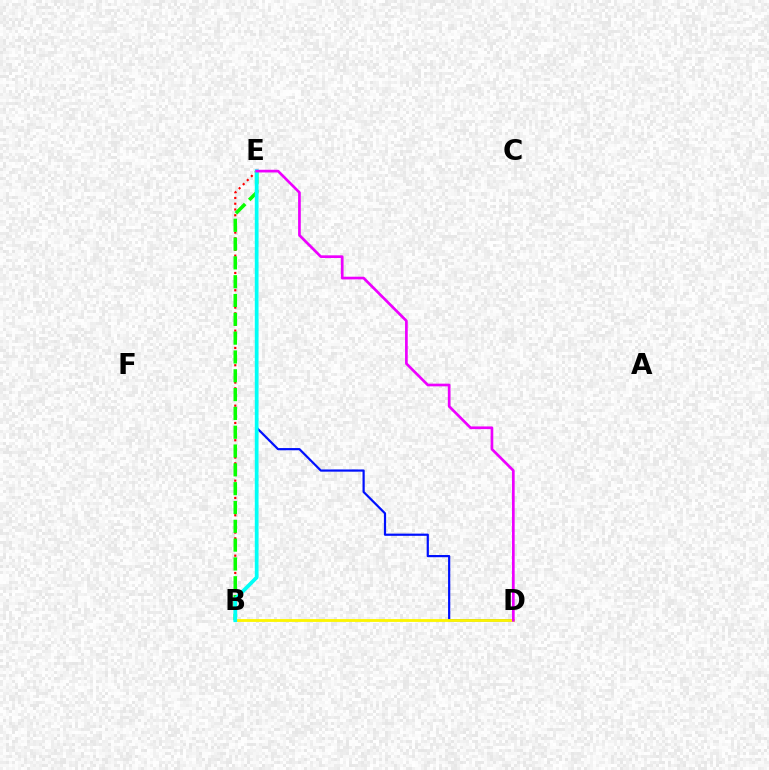{('D', 'E'): [{'color': '#0010ff', 'line_style': 'solid', 'thickness': 1.59}, {'color': '#ee00ff', 'line_style': 'solid', 'thickness': 1.94}], ('B', 'E'): [{'color': '#ff0000', 'line_style': 'dotted', 'thickness': 1.57}, {'color': '#08ff00', 'line_style': 'dashed', 'thickness': 2.56}, {'color': '#00fff6', 'line_style': 'solid', 'thickness': 2.69}], ('B', 'D'): [{'color': '#fcf500', 'line_style': 'solid', 'thickness': 2.04}]}